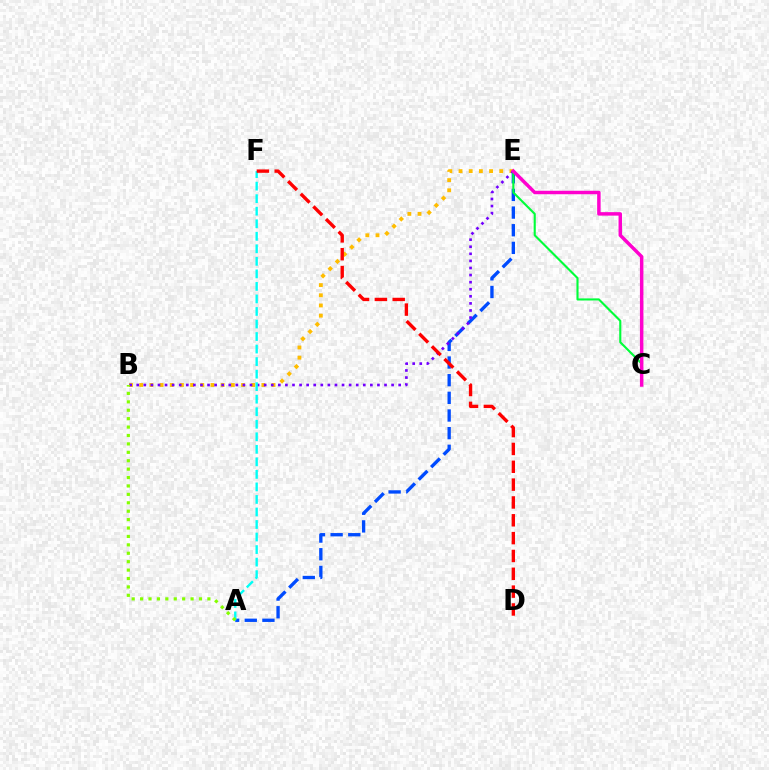{('B', 'E'): [{'color': '#ffbd00', 'line_style': 'dotted', 'thickness': 2.77}, {'color': '#7200ff', 'line_style': 'dotted', 'thickness': 1.92}], ('A', 'E'): [{'color': '#004bff', 'line_style': 'dashed', 'thickness': 2.4}], ('A', 'F'): [{'color': '#00fff6', 'line_style': 'dashed', 'thickness': 1.7}], ('C', 'E'): [{'color': '#00ff39', 'line_style': 'solid', 'thickness': 1.52}, {'color': '#ff00cf', 'line_style': 'solid', 'thickness': 2.5}], ('D', 'F'): [{'color': '#ff0000', 'line_style': 'dashed', 'thickness': 2.42}], ('A', 'B'): [{'color': '#84ff00', 'line_style': 'dotted', 'thickness': 2.29}]}